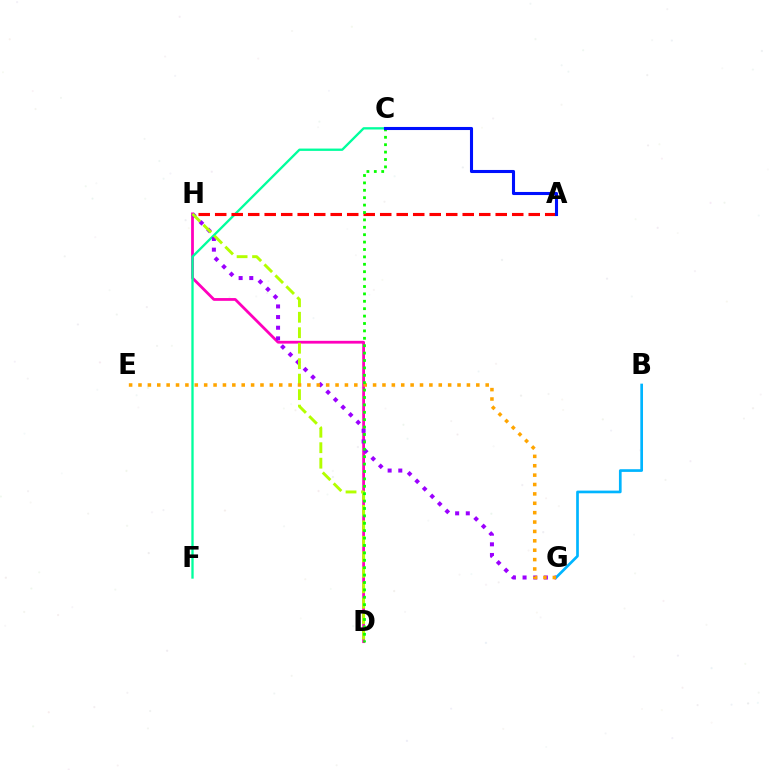{('D', 'H'): [{'color': '#ff00bd', 'line_style': 'solid', 'thickness': 2.0}, {'color': '#b3ff00', 'line_style': 'dashed', 'thickness': 2.1}], ('C', 'F'): [{'color': '#00ff9d', 'line_style': 'solid', 'thickness': 1.68}], ('A', 'H'): [{'color': '#ff0000', 'line_style': 'dashed', 'thickness': 2.24}], ('B', 'G'): [{'color': '#00b5ff', 'line_style': 'solid', 'thickness': 1.94}], ('G', 'H'): [{'color': '#9b00ff', 'line_style': 'dotted', 'thickness': 2.89}], ('E', 'G'): [{'color': '#ffa500', 'line_style': 'dotted', 'thickness': 2.55}], ('C', 'D'): [{'color': '#08ff00', 'line_style': 'dotted', 'thickness': 2.01}], ('A', 'C'): [{'color': '#0010ff', 'line_style': 'solid', 'thickness': 2.22}]}